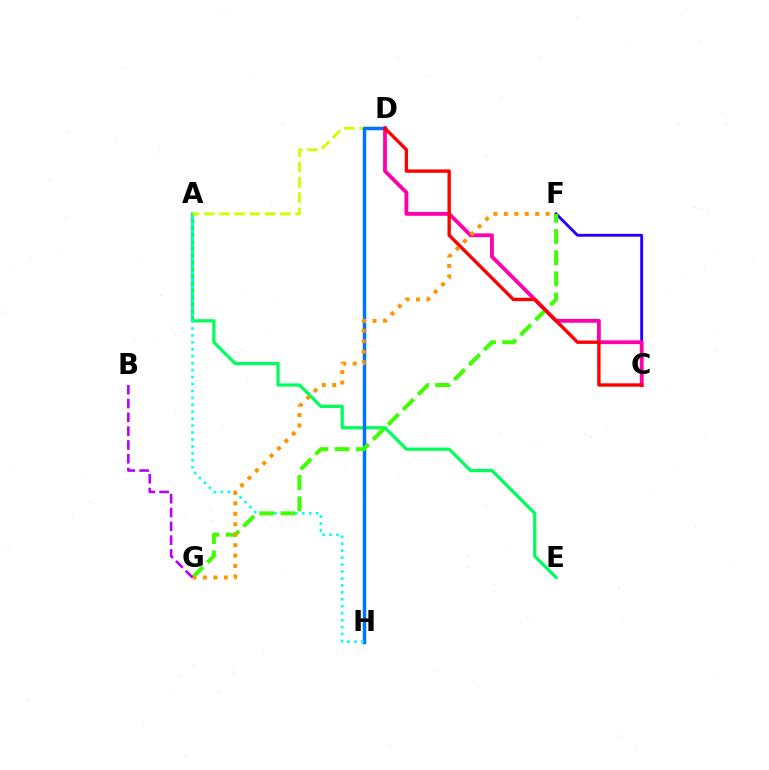{('A', 'E'): [{'color': '#00ff5c', 'line_style': 'solid', 'thickness': 2.32}], ('A', 'D'): [{'color': '#d1ff00', 'line_style': 'dashed', 'thickness': 2.07}], ('C', 'F'): [{'color': '#2500ff', 'line_style': 'solid', 'thickness': 2.08}], ('D', 'H'): [{'color': '#0074ff', 'line_style': 'solid', 'thickness': 2.52}], ('C', 'D'): [{'color': '#ff00ac', 'line_style': 'solid', 'thickness': 2.74}, {'color': '#ff0000', 'line_style': 'solid', 'thickness': 2.41}], ('A', 'H'): [{'color': '#00fff6', 'line_style': 'dotted', 'thickness': 1.89}], ('F', 'G'): [{'color': '#3dff00', 'line_style': 'dashed', 'thickness': 2.88}, {'color': '#ff9400', 'line_style': 'dotted', 'thickness': 2.84}], ('B', 'G'): [{'color': '#b900ff', 'line_style': 'dashed', 'thickness': 1.87}]}